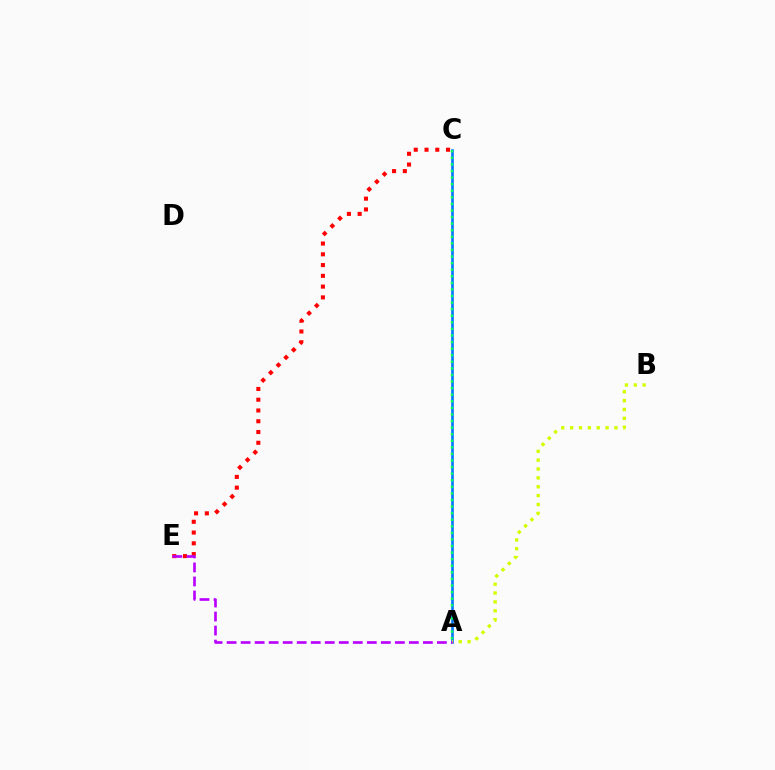{('C', 'E'): [{'color': '#ff0000', 'line_style': 'dotted', 'thickness': 2.93}], ('A', 'C'): [{'color': '#0074ff', 'line_style': 'solid', 'thickness': 1.87}, {'color': '#00ff5c', 'line_style': 'dotted', 'thickness': 1.79}], ('A', 'B'): [{'color': '#d1ff00', 'line_style': 'dotted', 'thickness': 2.41}], ('A', 'E'): [{'color': '#b900ff', 'line_style': 'dashed', 'thickness': 1.9}]}